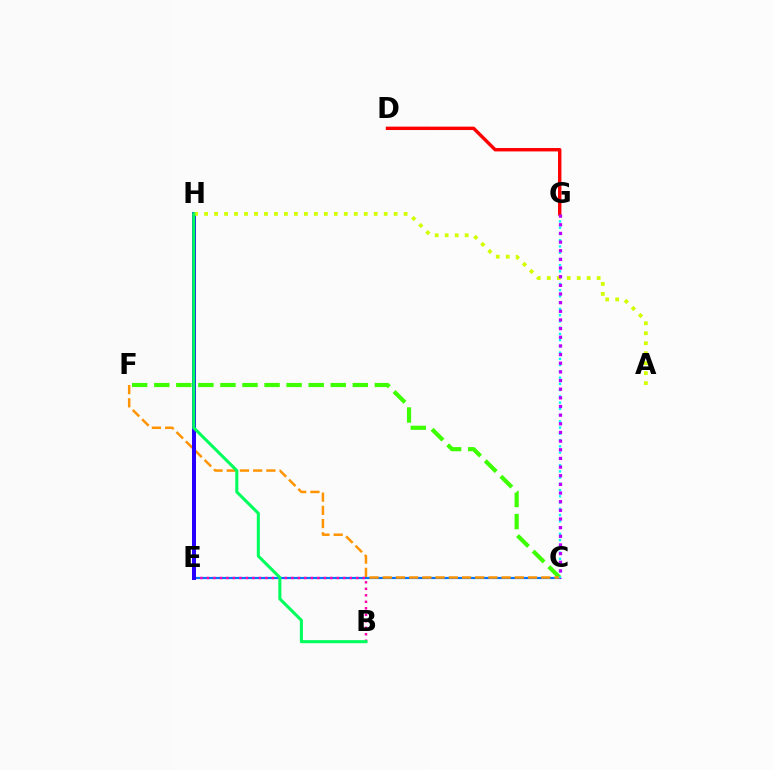{('C', 'F'): [{'color': '#3dff00', 'line_style': 'dashed', 'thickness': 3.0}, {'color': '#ff9400', 'line_style': 'dashed', 'thickness': 1.79}], ('C', 'E'): [{'color': '#0074ff', 'line_style': 'solid', 'thickness': 1.57}], ('C', 'G'): [{'color': '#00fff6', 'line_style': 'dotted', 'thickness': 1.7}, {'color': '#b900ff', 'line_style': 'dotted', 'thickness': 2.35}], ('B', 'E'): [{'color': '#ff00ac', 'line_style': 'dotted', 'thickness': 1.76}], ('E', 'H'): [{'color': '#2500ff', 'line_style': 'solid', 'thickness': 2.87}], ('A', 'H'): [{'color': '#d1ff00', 'line_style': 'dotted', 'thickness': 2.71}], ('B', 'H'): [{'color': '#00ff5c', 'line_style': 'solid', 'thickness': 2.19}], ('D', 'G'): [{'color': '#ff0000', 'line_style': 'solid', 'thickness': 2.45}]}